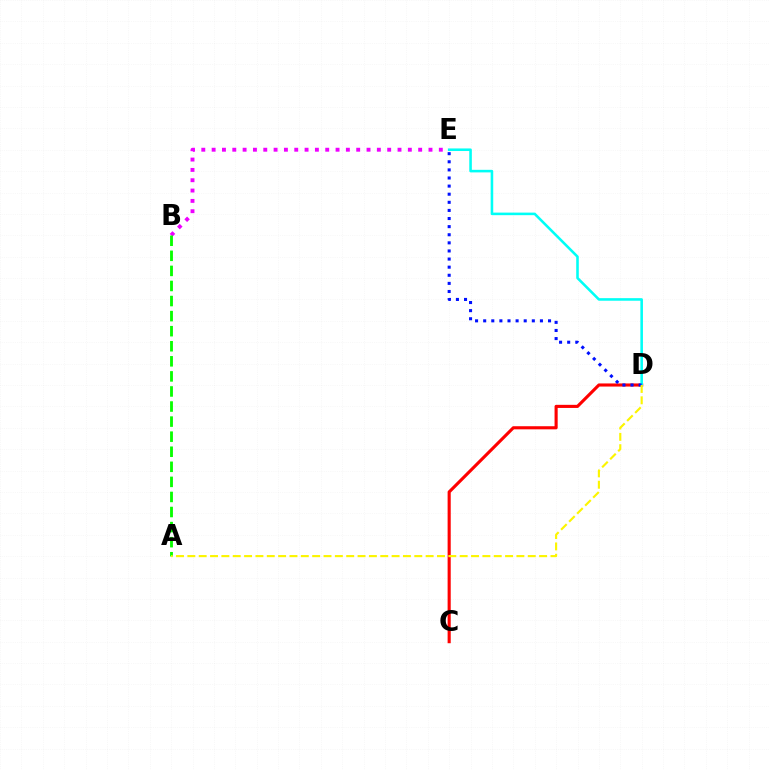{('B', 'E'): [{'color': '#ee00ff', 'line_style': 'dotted', 'thickness': 2.81}], ('C', 'D'): [{'color': '#ff0000', 'line_style': 'solid', 'thickness': 2.24}], ('D', 'E'): [{'color': '#00fff6', 'line_style': 'solid', 'thickness': 1.85}, {'color': '#0010ff', 'line_style': 'dotted', 'thickness': 2.2}], ('A', 'B'): [{'color': '#08ff00', 'line_style': 'dashed', 'thickness': 2.05}], ('A', 'D'): [{'color': '#fcf500', 'line_style': 'dashed', 'thickness': 1.54}]}